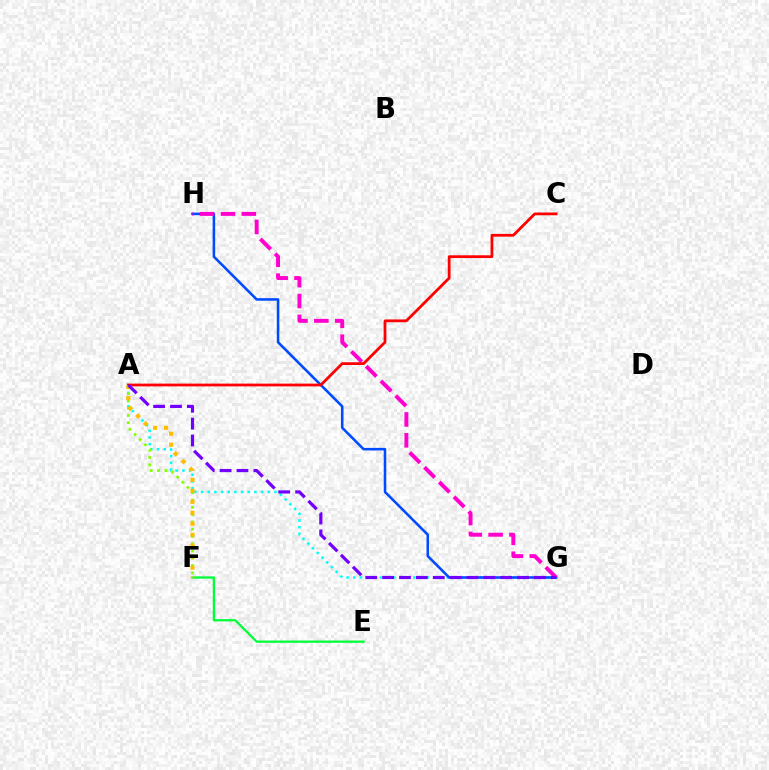{('A', 'G'): [{'color': '#00fff6', 'line_style': 'dotted', 'thickness': 1.81}, {'color': '#7200ff', 'line_style': 'dashed', 'thickness': 2.29}], ('A', 'F'): [{'color': '#84ff00', 'line_style': 'dotted', 'thickness': 1.98}, {'color': '#ffbd00', 'line_style': 'dotted', 'thickness': 2.99}], ('G', 'H'): [{'color': '#004bff', 'line_style': 'solid', 'thickness': 1.84}, {'color': '#ff00cf', 'line_style': 'dashed', 'thickness': 2.83}], ('E', 'F'): [{'color': '#00ff39', 'line_style': 'solid', 'thickness': 1.65}], ('A', 'C'): [{'color': '#ff0000', 'line_style': 'solid', 'thickness': 1.99}]}